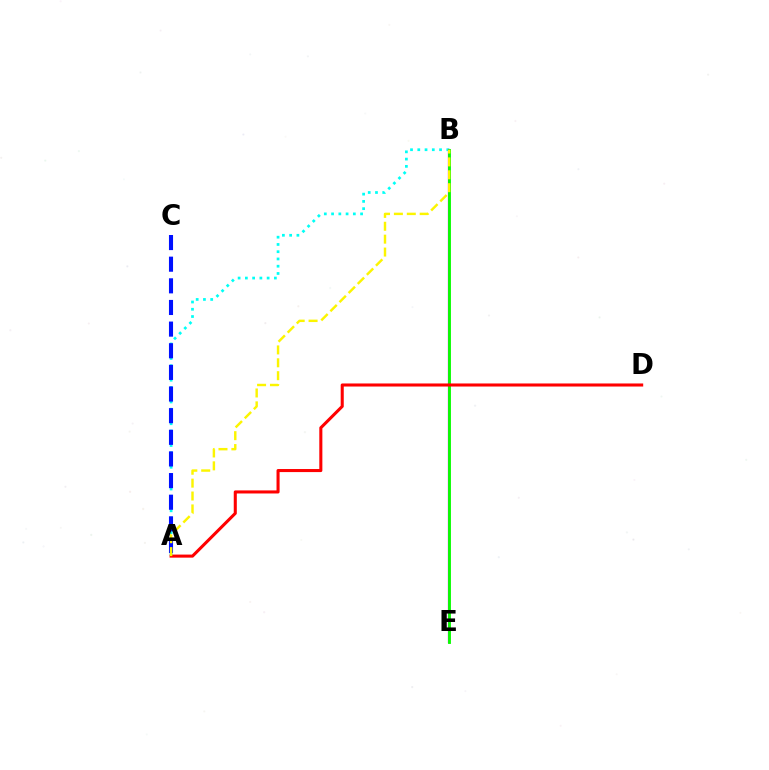{('A', 'B'): [{'color': '#00fff6', 'line_style': 'dotted', 'thickness': 1.97}, {'color': '#fcf500', 'line_style': 'dashed', 'thickness': 1.75}], ('A', 'C'): [{'color': '#0010ff', 'line_style': 'dashed', 'thickness': 2.94}], ('B', 'E'): [{'color': '#ee00ff', 'line_style': 'solid', 'thickness': 1.63}, {'color': '#08ff00', 'line_style': 'solid', 'thickness': 2.06}], ('A', 'D'): [{'color': '#ff0000', 'line_style': 'solid', 'thickness': 2.21}]}